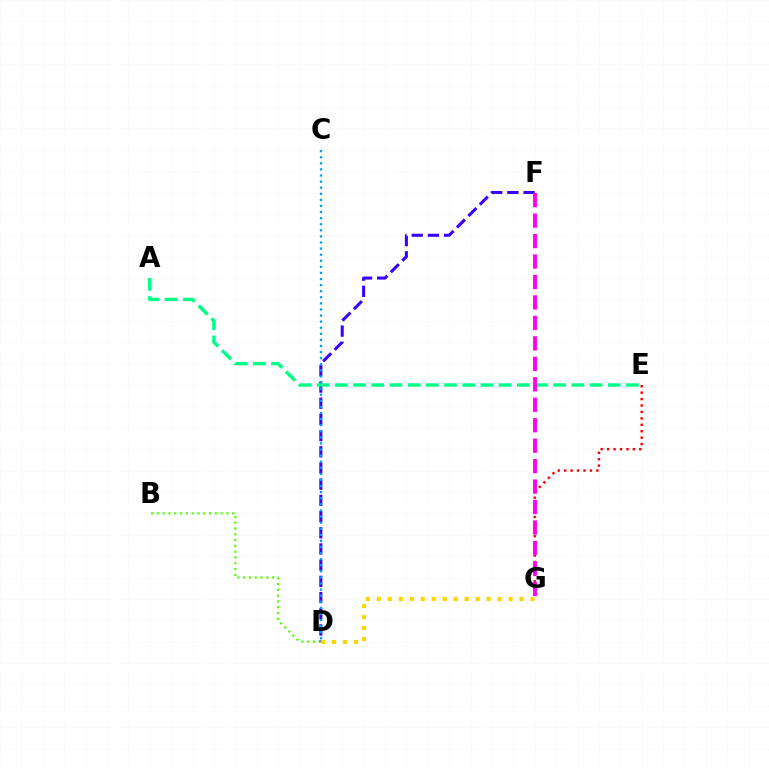{('B', 'D'): [{'color': '#4fff00', 'line_style': 'dotted', 'thickness': 1.57}], ('E', 'G'): [{'color': '#ff0000', 'line_style': 'dotted', 'thickness': 1.75}], ('D', 'F'): [{'color': '#3700ff', 'line_style': 'dashed', 'thickness': 2.2}], ('C', 'D'): [{'color': '#009eff', 'line_style': 'dotted', 'thickness': 1.65}], ('A', 'E'): [{'color': '#00ff86', 'line_style': 'dashed', 'thickness': 2.47}], ('D', 'G'): [{'color': '#ffd500', 'line_style': 'dotted', 'thickness': 2.98}], ('F', 'G'): [{'color': '#ff00ed', 'line_style': 'dashed', 'thickness': 2.78}]}